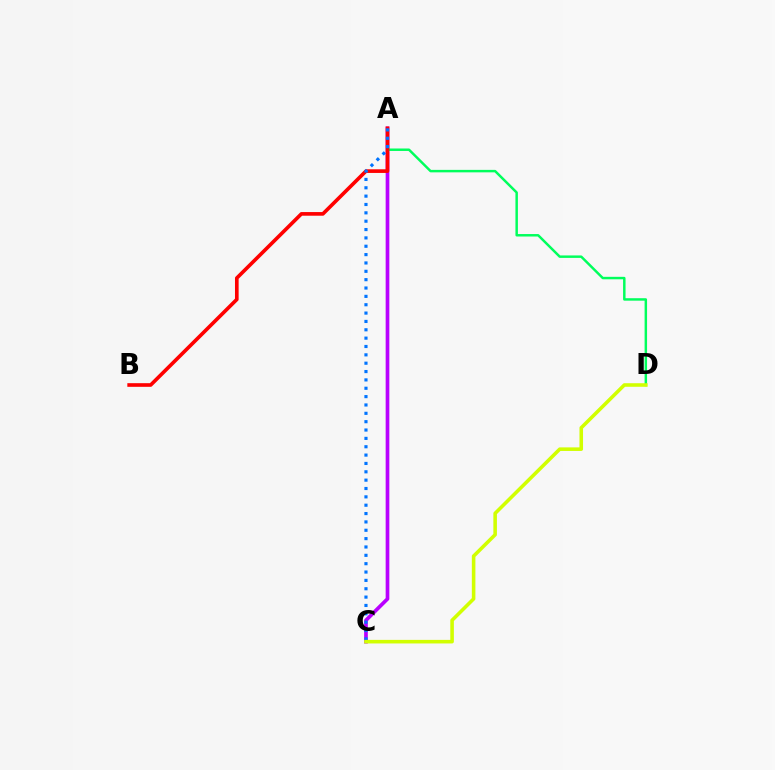{('A', 'C'): [{'color': '#b900ff', 'line_style': 'solid', 'thickness': 2.65}, {'color': '#0074ff', 'line_style': 'dotted', 'thickness': 2.27}], ('A', 'D'): [{'color': '#00ff5c', 'line_style': 'solid', 'thickness': 1.78}], ('A', 'B'): [{'color': '#ff0000', 'line_style': 'solid', 'thickness': 2.63}], ('C', 'D'): [{'color': '#d1ff00', 'line_style': 'solid', 'thickness': 2.57}]}